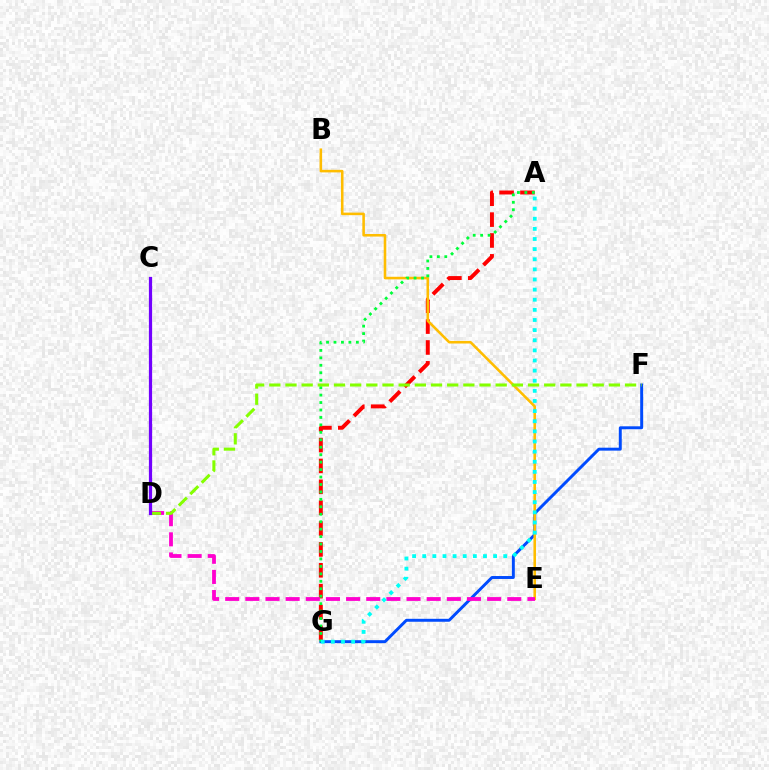{('F', 'G'): [{'color': '#004bff', 'line_style': 'solid', 'thickness': 2.12}], ('A', 'G'): [{'color': '#ff0000', 'line_style': 'dashed', 'thickness': 2.84}, {'color': '#00ff39', 'line_style': 'dotted', 'thickness': 2.02}, {'color': '#00fff6', 'line_style': 'dotted', 'thickness': 2.75}], ('B', 'E'): [{'color': '#ffbd00', 'line_style': 'solid', 'thickness': 1.85}], ('D', 'E'): [{'color': '#ff00cf', 'line_style': 'dashed', 'thickness': 2.74}], ('D', 'F'): [{'color': '#84ff00', 'line_style': 'dashed', 'thickness': 2.2}], ('C', 'D'): [{'color': '#7200ff', 'line_style': 'solid', 'thickness': 2.32}]}